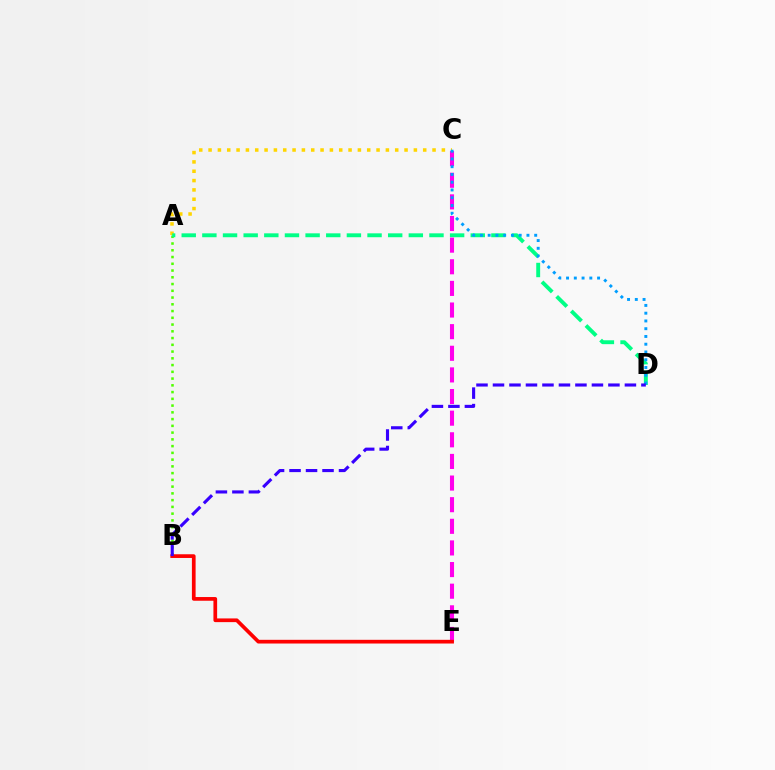{('A', 'B'): [{'color': '#4fff00', 'line_style': 'dotted', 'thickness': 1.83}], ('A', 'C'): [{'color': '#ffd500', 'line_style': 'dotted', 'thickness': 2.54}], ('A', 'D'): [{'color': '#00ff86', 'line_style': 'dashed', 'thickness': 2.8}], ('C', 'E'): [{'color': '#ff00ed', 'line_style': 'dashed', 'thickness': 2.94}], ('B', 'E'): [{'color': '#ff0000', 'line_style': 'solid', 'thickness': 2.67}], ('C', 'D'): [{'color': '#009eff', 'line_style': 'dotted', 'thickness': 2.11}], ('B', 'D'): [{'color': '#3700ff', 'line_style': 'dashed', 'thickness': 2.24}]}